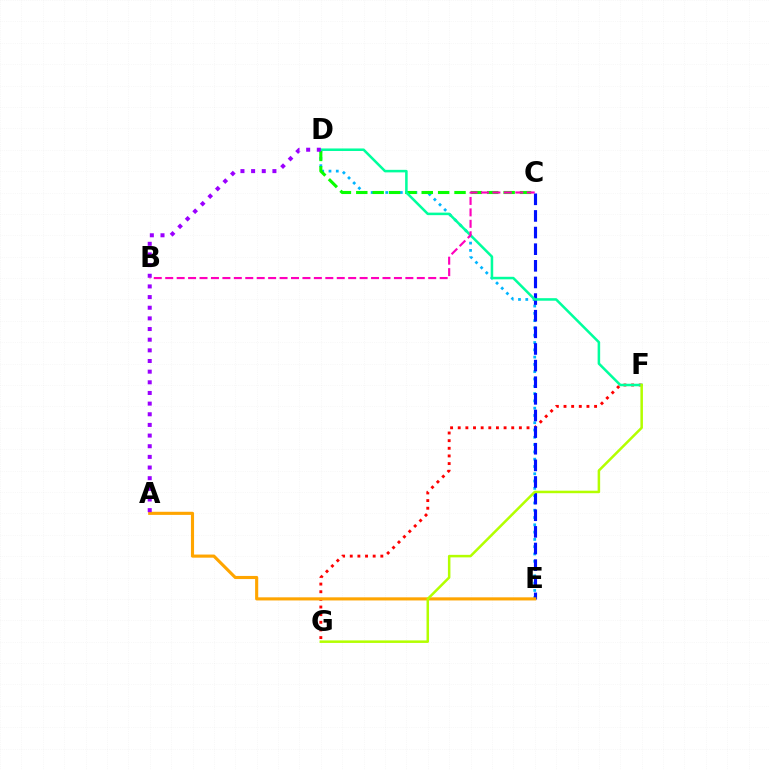{('D', 'E'): [{'color': '#00b5ff', 'line_style': 'dotted', 'thickness': 1.98}], ('F', 'G'): [{'color': '#ff0000', 'line_style': 'dotted', 'thickness': 2.08}, {'color': '#b3ff00', 'line_style': 'solid', 'thickness': 1.81}], ('C', 'D'): [{'color': '#08ff00', 'line_style': 'dashed', 'thickness': 2.22}], ('C', 'E'): [{'color': '#0010ff', 'line_style': 'dashed', 'thickness': 2.26}], ('D', 'F'): [{'color': '#00ff9d', 'line_style': 'solid', 'thickness': 1.82}], ('A', 'E'): [{'color': '#ffa500', 'line_style': 'solid', 'thickness': 2.25}], ('A', 'D'): [{'color': '#9b00ff', 'line_style': 'dotted', 'thickness': 2.89}], ('B', 'C'): [{'color': '#ff00bd', 'line_style': 'dashed', 'thickness': 1.55}]}